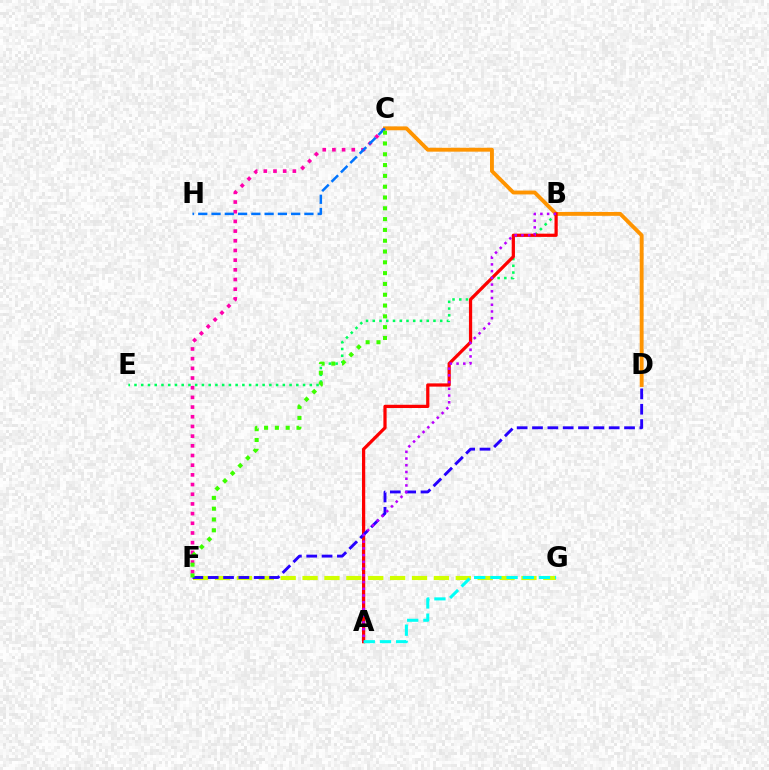{('C', 'F'): [{'color': '#ff00ac', 'line_style': 'dotted', 'thickness': 2.63}, {'color': '#3dff00', 'line_style': 'dotted', 'thickness': 2.94}], ('B', 'E'): [{'color': '#00ff5c', 'line_style': 'dotted', 'thickness': 1.83}], ('C', 'D'): [{'color': '#ff9400', 'line_style': 'solid', 'thickness': 2.79}], ('A', 'B'): [{'color': '#ff0000', 'line_style': 'solid', 'thickness': 2.32}, {'color': '#b900ff', 'line_style': 'dotted', 'thickness': 1.83}], ('F', 'G'): [{'color': '#d1ff00', 'line_style': 'dashed', 'thickness': 2.97}], ('D', 'F'): [{'color': '#2500ff', 'line_style': 'dashed', 'thickness': 2.08}], ('C', 'H'): [{'color': '#0074ff', 'line_style': 'dashed', 'thickness': 1.8}], ('A', 'G'): [{'color': '#00fff6', 'line_style': 'dashed', 'thickness': 2.2}]}